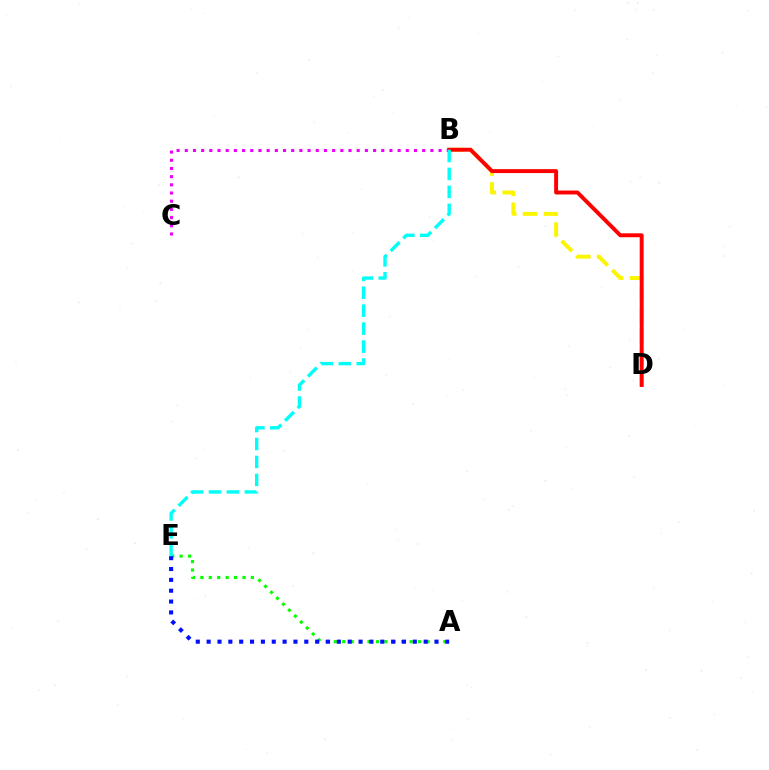{('B', 'C'): [{'color': '#ee00ff', 'line_style': 'dotted', 'thickness': 2.22}], ('B', 'D'): [{'color': '#fcf500', 'line_style': 'dashed', 'thickness': 2.84}, {'color': '#ff0000', 'line_style': 'solid', 'thickness': 2.83}], ('A', 'E'): [{'color': '#08ff00', 'line_style': 'dotted', 'thickness': 2.29}, {'color': '#0010ff', 'line_style': 'dotted', 'thickness': 2.95}], ('B', 'E'): [{'color': '#00fff6', 'line_style': 'dashed', 'thickness': 2.44}]}